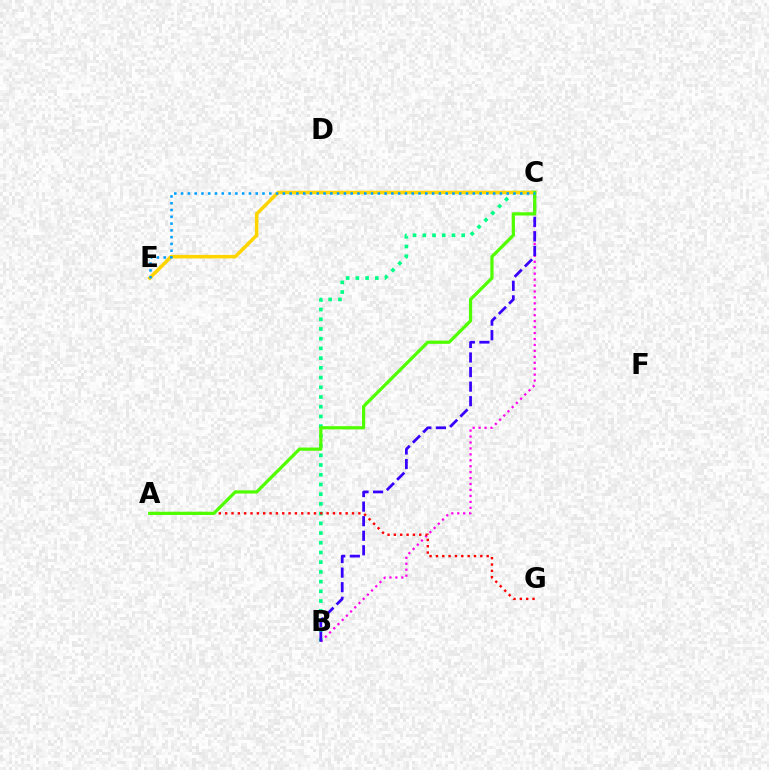{('B', 'C'): [{'color': '#00ff86', 'line_style': 'dotted', 'thickness': 2.64}, {'color': '#ff00ed', 'line_style': 'dotted', 'thickness': 1.61}, {'color': '#3700ff', 'line_style': 'dashed', 'thickness': 1.98}], ('A', 'G'): [{'color': '#ff0000', 'line_style': 'dotted', 'thickness': 1.72}], ('C', 'E'): [{'color': '#ffd500', 'line_style': 'solid', 'thickness': 2.54}, {'color': '#009eff', 'line_style': 'dotted', 'thickness': 1.84}], ('A', 'C'): [{'color': '#4fff00', 'line_style': 'solid', 'thickness': 2.32}]}